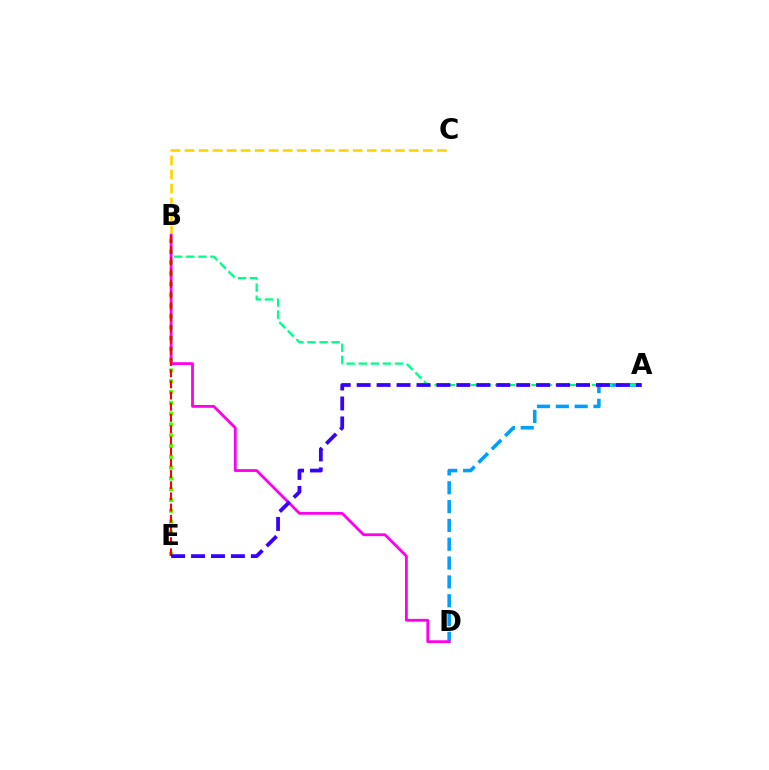{('A', 'D'): [{'color': '#009eff', 'line_style': 'dashed', 'thickness': 2.56}], ('B', 'C'): [{'color': '#ffd500', 'line_style': 'dashed', 'thickness': 1.9}], ('A', 'B'): [{'color': '#00ff86', 'line_style': 'dashed', 'thickness': 1.65}], ('B', 'E'): [{'color': '#4fff00', 'line_style': 'dotted', 'thickness': 2.93}, {'color': '#ff0000', 'line_style': 'dashed', 'thickness': 1.52}], ('B', 'D'): [{'color': '#ff00ed', 'line_style': 'solid', 'thickness': 2.02}], ('A', 'E'): [{'color': '#3700ff', 'line_style': 'dashed', 'thickness': 2.71}]}